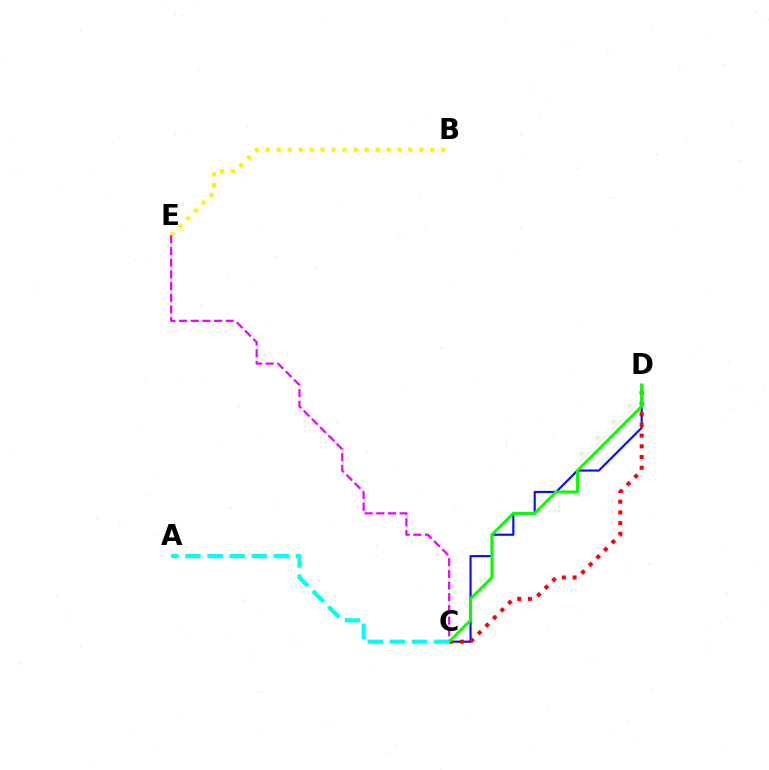{('C', 'D'): [{'color': '#0010ff', 'line_style': 'solid', 'thickness': 1.54}, {'color': '#ff0000', 'line_style': 'dotted', 'thickness': 2.91}, {'color': '#08ff00', 'line_style': 'solid', 'thickness': 2.13}], ('B', 'E'): [{'color': '#fcf500', 'line_style': 'dotted', 'thickness': 2.98}], ('C', 'E'): [{'color': '#ee00ff', 'line_style': 'dashed', 'thickness': 1.59}], ('A', 'C'): [{'color': '#00fff6', 'line_style': 'dashed', 'thickness': 3.0}]}